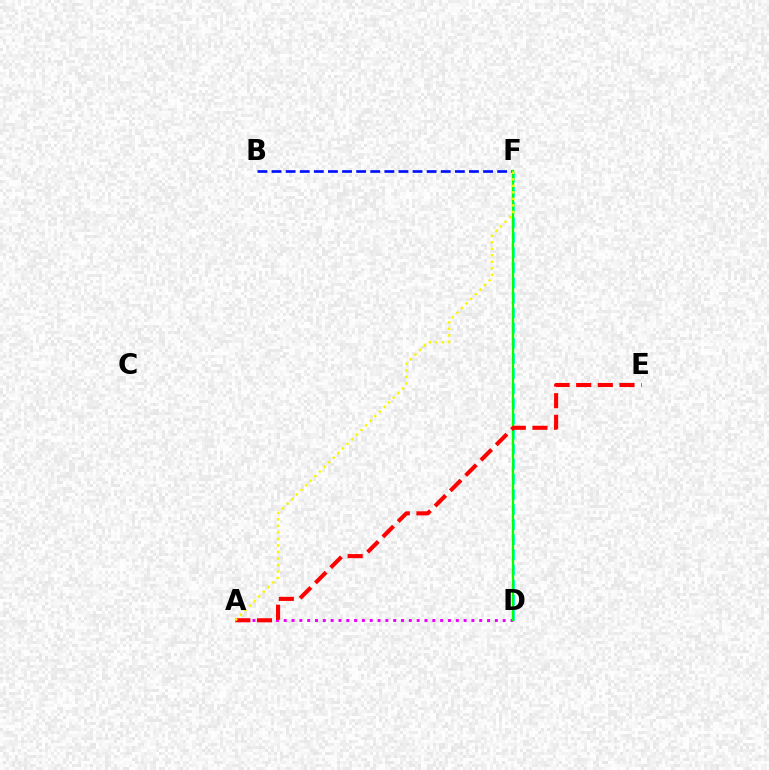{('D', 'F'): [{'color': '#00fff6', 'line_style': 'dashed', 'thickness': 2.05}, {'color': '#08ff00', 'line_style': 'solid', 'thickness': 1.66}], ('A', 'D'): [{'color': '#ee00ff', 'line_style': 'dotted', 'thickness': 2.12}], ('B', 'F'): [{'color': '#0010ff', 'line_style': 'dashed', 'thickness': 1.92}], ('A', 'E'): [{'color': '#ff0000', 'line_style': 'dashed', 'thickness': 2.94}], ('A', 'F'): [{'color': '#fcf500', 'line_style': 'dotted', 'thickness': 1.77}]}